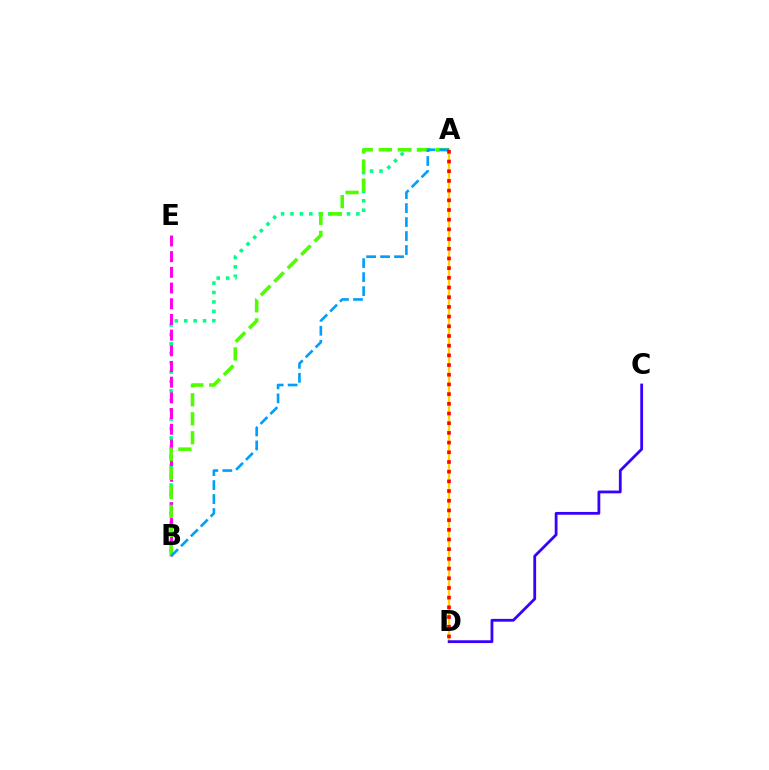{('A', 'D'): [{'color': '#ffd500', 'line_style': 'solid', 'thickness': 1.64}, {'color': '#ff0000', 'line_style': 'dotted', 'thickness': 2.63}], ('C', 'D'): [{'color': '#3700ff', 'line_style': 'solid', 'thickness': 2.0}], ('A', 'B'): [{'color': '#00ff86', 'line_style': 'dotted', 'thickness': 2.56}, {'color': '#4fff00', 'line_style': 'dashed', 'thickness': 2.58}, {'color': '#009eff', 'line_style': 'dashed', 'thickness': 1.9}], ('B', 'E'): [{'color': '#ff00ed', 'line_style': 'dashed', 'thickness': 2.13}]}